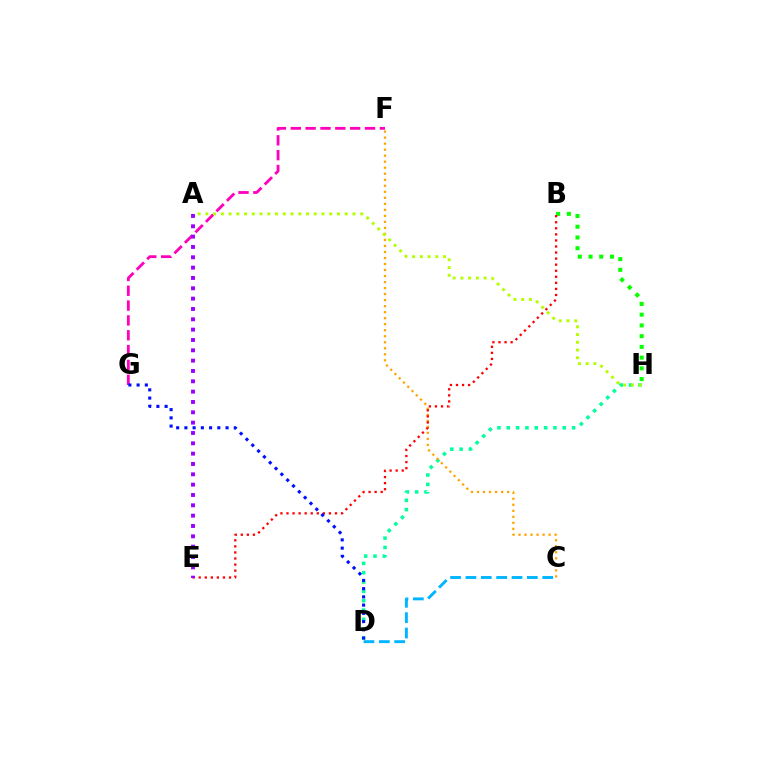{('D', 'H'): [{'color': '#00ff9d', 'line_style': 'dotted', 'thickness': 2.54}], ('C', 'F'): [{'color': '#ffa500', 'line_style': 'dotted', 'thickness': 1.64}], ('B', 'H'): [{'color': '#08ff00', 'line_style': 'dotted', 'thickness': 2.92}], ('F', 'G'): [{'color': '#ff00bd', 'line_style': 'dashed', 'thickness': 2.02}], ('B', 'E'): [{'color': '#ff0000', 'line_style': 'dotted', 'thickness': 1.65}], ('A', 'H'): [{'color': '#b3ff00', 'line_style': 'dotted', 'thickness': 2.1}], ('D', 'G'): [{'color': '#0010ff', 'line_style': 'dotted', 'thickness': 2.24}], ('C', 'D'): [{'color': '#00b5ff', 'line_style': 'dashed', 'thickness': 2.09}], ('A', 'E'): [{'color': '#9b00ff', 'line_style': 'dotted', 'thickness': 2.81}]}